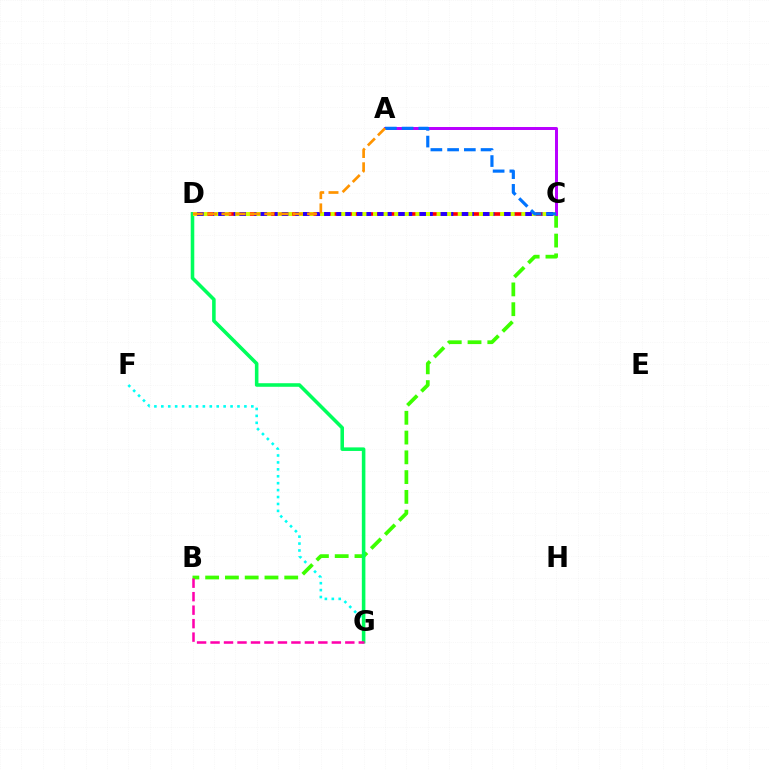{('C', 'D'): [{'color': '#ff0000', 'line_style': 'solid', 'thickness': 2.63}, {'color': '#2500ff', 'line_style': 'dashed', 'thickness': 2.79}, {'color': '#d1ff00', 'line_style': 'dotted', 'thickness': 2.88}], ('F', 'G'): [{'color': '#00fff6', 'line_style': 'dotted', 'thickness': 1.88}], ('B', 'C'): [{'color': '#3dff00', 'line_style': 'dashed', 'thickness': 2.69}], ('D', 'G'): [{'color': '#00ff5c', 'line_style': 'solid', 'thickness': 2.56}], ('A', 'C'): [{'color': '#b900ff', 'line_style': 'solid', 'thickness': 2.14}, {'color': '#0074ff', 'line_style': 'dashed', 'thickness': 2.27}], ('B', 'G'): [{'color': '#ff00ac', 'line_style': 'dashed', 'thickness': 1.83}], ('A', 'D'): [{'color': '#ff9400', 'line_style': 'dashed', 'thickness': 1.94}]}